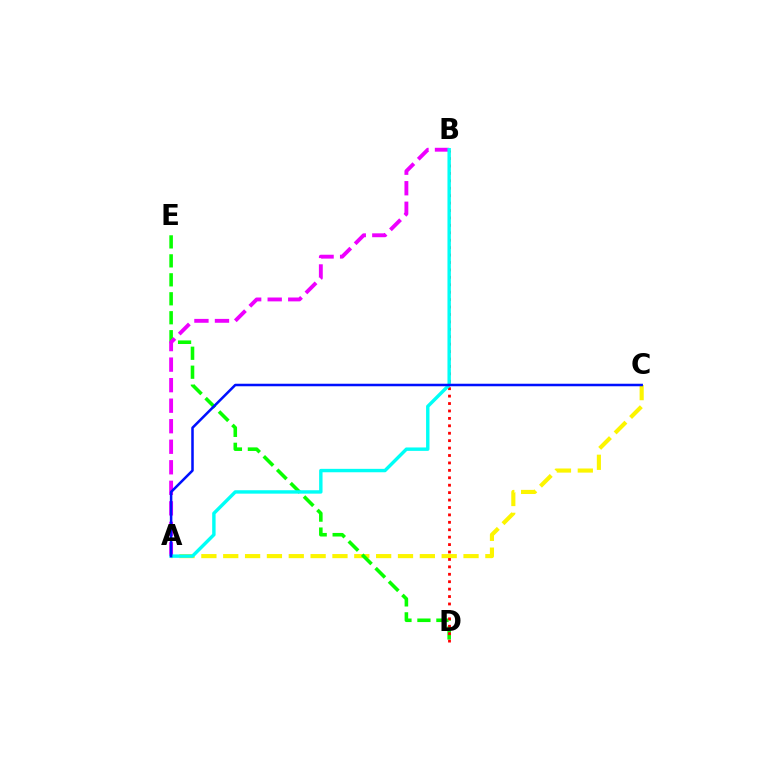{('A', 'C'): [{'color': '#fcf500', 'line_style': 'dashed', 'thickness': 2.97}, {'color': '#0010ff', 'line_style': 'solid', 'thickness': 1.82}], ('D', 'E'): [{'color': '#08ff00', 'line_style': 'dashed', 'thickness': 2.58}], ('B', 'D'): [{'color': '#ff0000', 'line_style': 'dotted', 'thickness': 2.02}], ('A', 'B'): [{'color': '#ee00ff', 'line_style': 'dashed', 'thickness': 2.79}, {'color': '#00fff6', 'line_style': 'solid', 'thickness': 2.46}]}